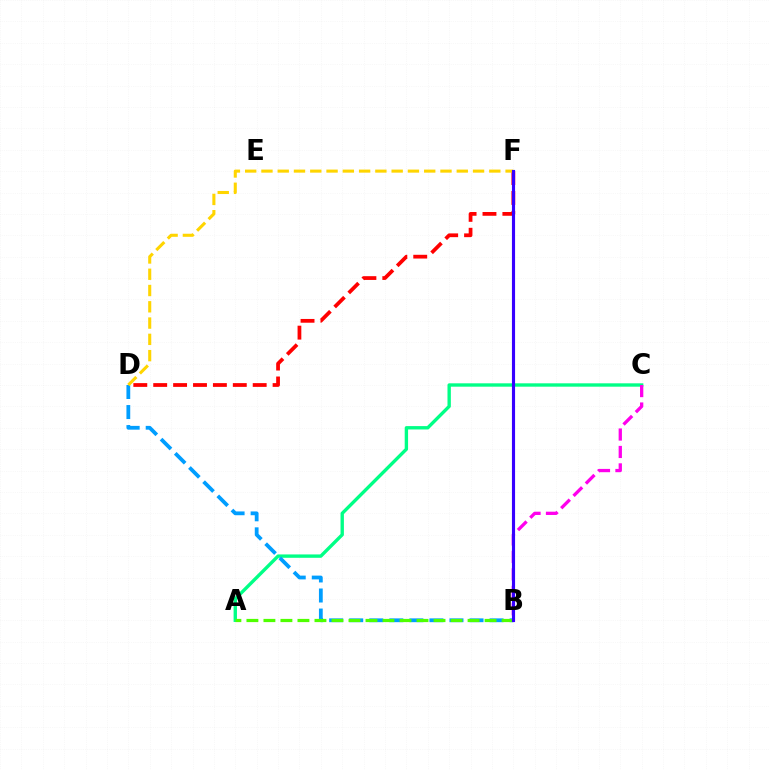{('A', 'C'): [{'color': '#00ff86', 'line_style': 'solid', 'thickness': 2.43}], ('B', 'D'): [{'color': '#009eff', 'line_style': 'dashed', 'thickness': 2.72}], ('D', 'F'): [{'color': '#ff0000', 'line_style': 'dashed', 'thickness': 2.7}, {'color': '#ffd500', 'line_style': 'dashed', 'thickness': 2.21}], ('B', 'C'): [{'color': '#ff00ed', 'line_style': 'dashed', 'thickness': 2.37}], ('A', 'B'): [{'color': '#4fff00', 'line_style': 'dashed', 'thickness': 2.31}], ('B', 'F'): [{'color': '#3700ff', 'line_style': 'solid', 'thickness': 2.25}]}